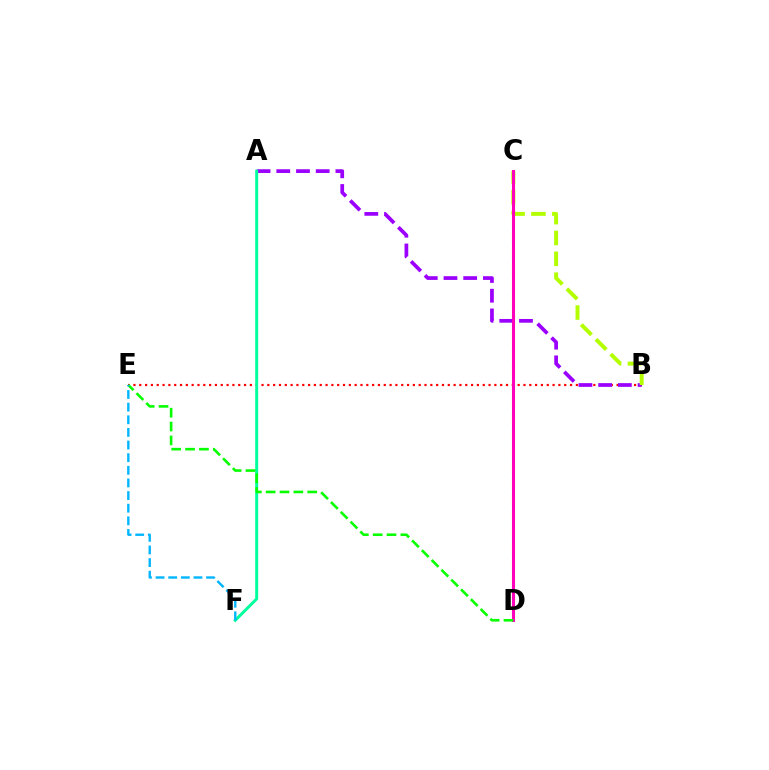{('B', 'E'): [{'color': '#ff0000', 'line_style': 'dotted', 'thickness': 1.58}], ('A', 'B'): [{'color': '#9b00ff', 'line_style': 'dashed', 'thickness': 2.68}], ('B', 'C'): [{'color': '#b3ff00', 'line_style': 'dashed', 'thickness': 2.83}], ('A', 'F'): [{'color': '#00ff9d', 'line_style': 'solid', 'thickness': 2.13}], ('C', 'D'): [{'color': '#ffa500', 'line_style': 'dashed', 'thickness': 2.23}, {'color': '#0010ff', 'line_style': 'solid', 'thickness': 2.02}, {'color': '#ff00bd', 'line_style': 'solid', 'thickness': 2.18}], ('D', 'E'): [{'color': '#08ff00', 'line_style': 'dashed', 'thickness': 1.88}], ('E', 'F'): [{'color': '#00b5ff', 'line_style': 'dashed', 'thickness': 1.72}]}